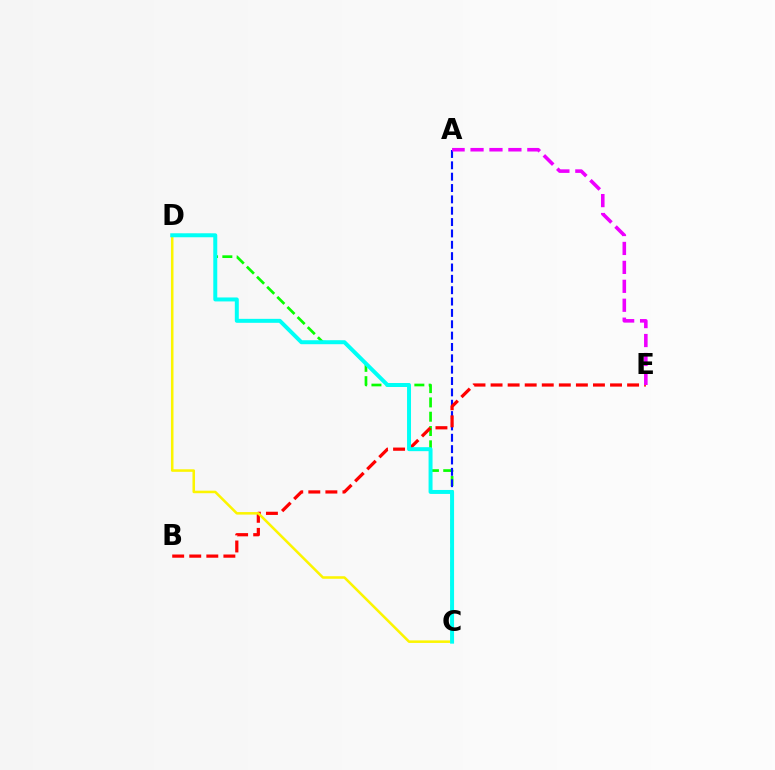{('C', 'D'): [{'color': '#08ff00', 'line_style': 'dashed', 'thickness': 1.94}, {'color': '#fcf500', 'line_style': 'solid', 'thickness': 1.83}, {'color': '#00fff6', 'line_style': 'solid', 'thickness': 2.86}], ('A', 'C'): [{'color': '#0010ff', 'line_style': 'dashed', 'thickness': 1.54}], ('B', 'E'): [{'color': '#ff0000', 'line_style': 'dashed', 'thickness': 2.32}], ('A', 'E'): [{'color': '#ee00ff', 'line_style': 'dashed', 'thickness': 2.57}]}